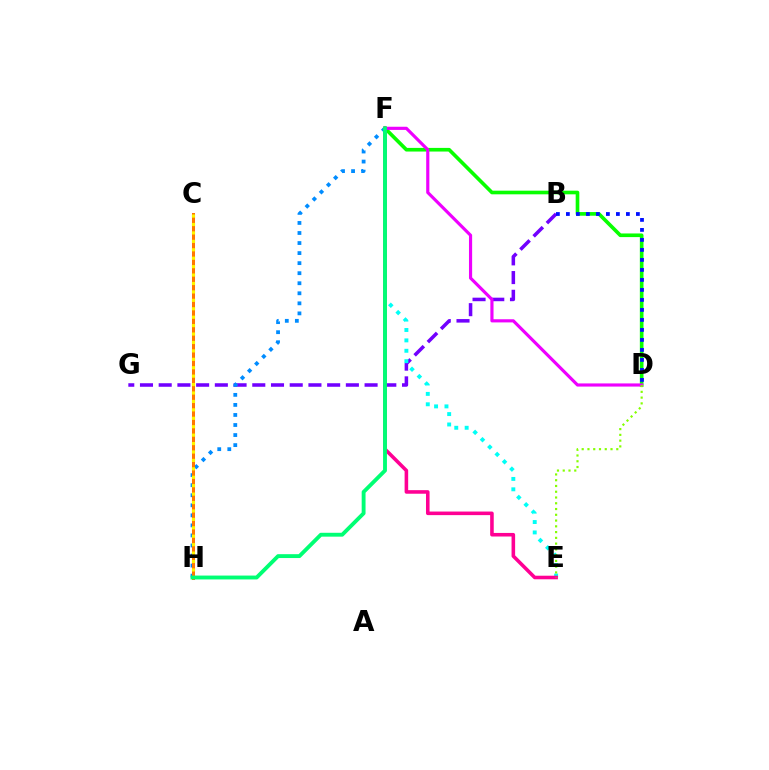{('D', 'F'): [{'color': '#08ff00', 'line_style': 'solid', 'thickness': 2.62}, {'color': '#ee00ff', 'line_style': 'solid', 'thickness': 2.27}], ('B', 'G'): [{'color': '#7200ff', 'line_style': 'dashed', 'thickness': 2.54}], ('B', 'D'): [{'color': '#0010ff', 'line_style': 'dotted', 'thickness': 2.72}], ('E', 'F'): [{'color': '#00fff6', 'line_style': 'dotted', 'thickness': 2.82}, {'color': '#ff0094', 'line_style': 'solid', 'thickness': 2.57}], ('F', 'H'): [{'color': '#008cff', 'line_style': 'dotted', 'thickness': 2.73}, {'color': '#00ff74', 'line_style': 'solid', 'thickness': 2.78}], ('C', 'H'): [{'color': '#ff0000', 'line_style': 'solid', 'thickness': 2.17}, {'color': '#ff7c00', 'line_style': 'solid', 'thickness': 2.1}, {'color': '#fcf500', 'line_style': 'dotted', 'thickness': 2.29}], ('D', 'E'): [{'color': '#84ff00', 'line_style': 'dotted', 'thickness': 1.57}]}